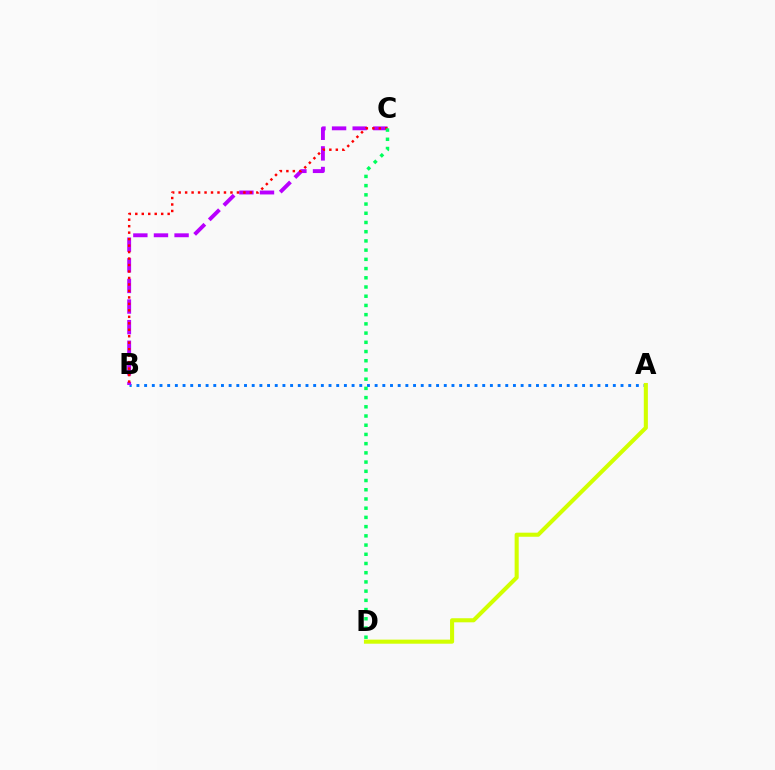{('A', 'B'): [{'color': '#0074ff', 'line_style': 'dotted', 'thickness': 2.09}], ('B', 'C'): [{'color': '#b900ff', 'line_style': 'dashed', 'thickness': 2.8}, {'color': '#ff0000', 'line_style': 'dotted', 'thickness': 1.76}], ('A', 'D'): [{'color': '#d1ff00', 'line_style': 'solid', 'thickness': 2.93}], ('C', 'D'): [{'color': '#00ff5c', 'line_style': 'dotted', 'thickness': 2.5}]}